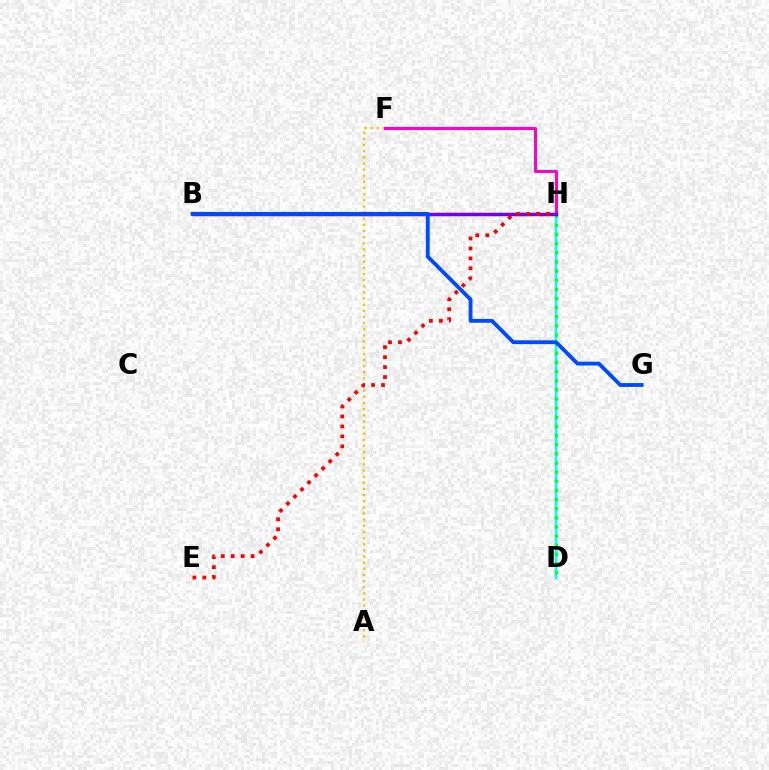{('D', 'H'): [{'color': '#00fff6', 'line_style': 'solid', 'thickness': 1.74}, {'color': '#00ff39', 'line_style': 'dotted', 'thickness': 2.48}], ('A', 'F'): [{'color': '#ffbd00', 'line_style': 'dotted', 'thickness': 1.67}], ('B', 'H'): [{'color': '#84ff00', 'line_style': 'dotted', 'thickness': 2.29}, {'color': '#7200ff', 'line_style': 'solid', 'thickness': 2.51}], ('F', 'H'): [{'color': '#ff00cf', 'line_style': 'solid', 'thickness': 2.17}], ('B', 'G'): [{'color': '#004bff', 'line_style': 'solid', 'thickness': 2.77}], ('E', 'H'): [{'color': '#ff0000', 'line_style': 'dotted', 'thickness': 2.7}]}